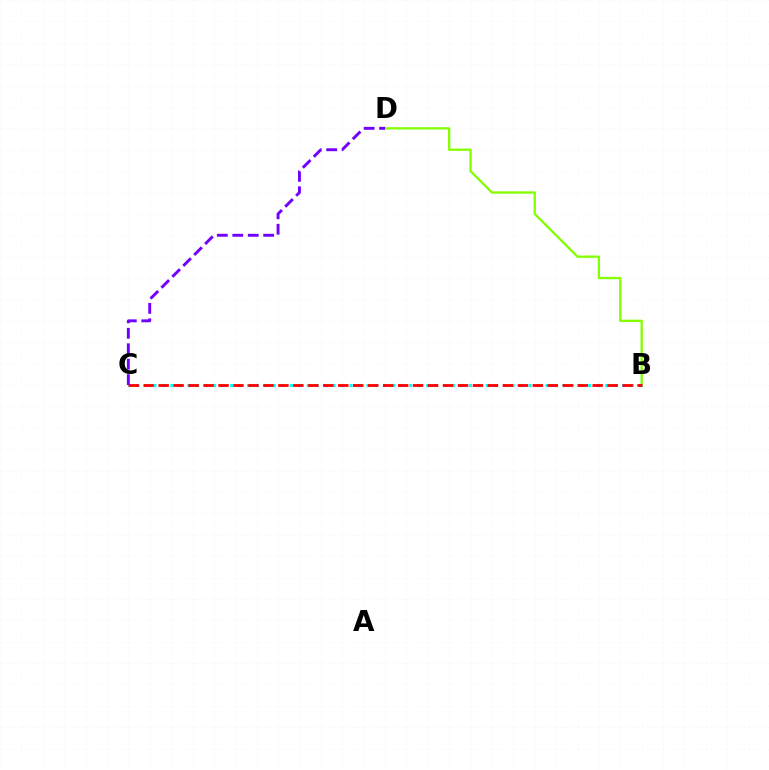{('B', 'D'): [{'color': '#84ff00', 'line_style': 'solid', 'thickness': 1.66}], ('B', 'C'): [{'color': '#00fff6', 'line_style': 'dotted', 'thickness': 2.32}, {'color': '#ff0000', 'line_style': 'dashed', 'thickness': 2.03}], ('C', 'D'): [{'color': '#7200ff', 'line_style': 'dashed', 'thickness': 2.1}]}